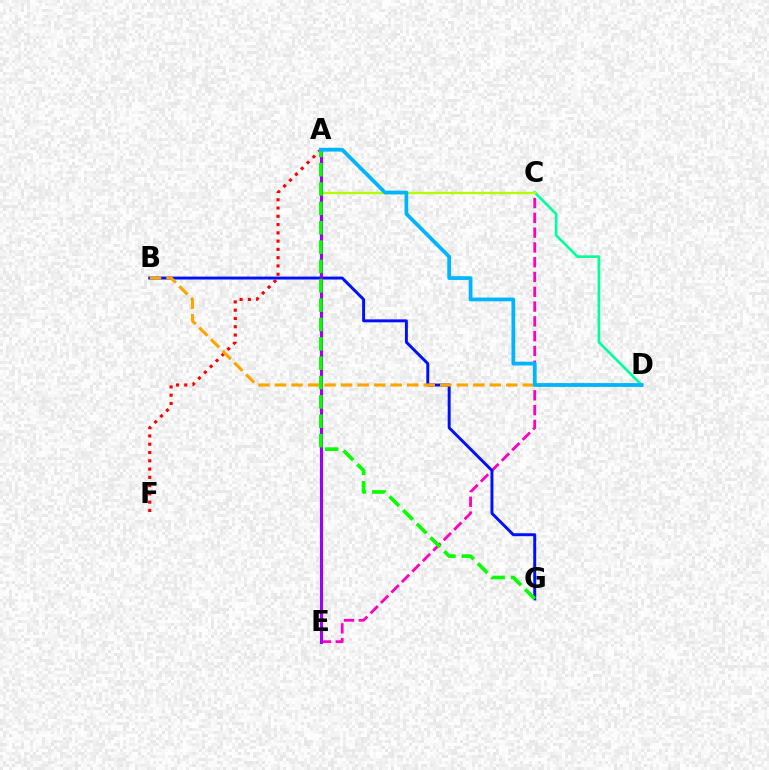{('C', 'E'): [{'color': '#ff00bd', 'line_style': 'dashed', 'thickness': 2.01}], ('B', 'G'): [{'color': '#0010ff', 'line_style': 'solid', 'thickness': 2.12}], ('C', 'D'): [{'color': '#00ff9d', 'line_style': 'solid', 'thickness': 1.91}], ('A', 'C'): [{'color': '#b3ff00', 'line_style': 'solid', 'thickness': 1.69}], ('A', 'F'): [{'color': '#ff0000', 'line_style': 'dotted', 'thickness': 2.25}], ('B', 'D'): [{'color': '#ffa500', 'line_style': 'dashed', 'thickness': 2.25}], ('A', 'E'): [{'color': '#9b00ff', 'line_style': 'solid', 'thickness': 2.25}], ('A', 'G'): [{'color': '#08ff00', 'line_style': 'dashed', 'thickness': 2.63}], ('A', 'D'): [{'color': '#00b5ff', 'line_style': 'solid', 'thickness': 2.7}]}